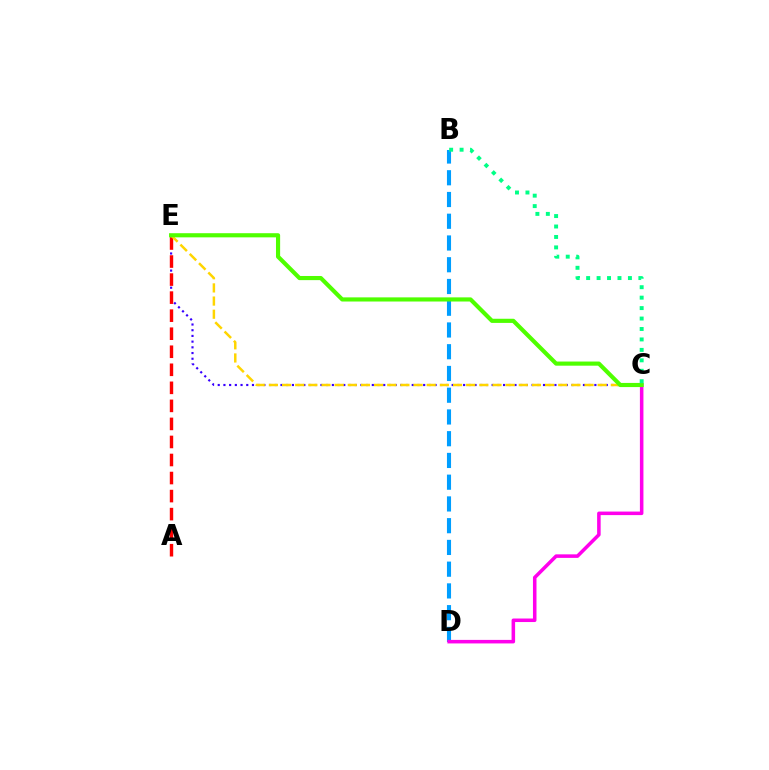{('C', 'E'): [{'color': '#3700ff', 'line_style': 'dotted', 'thickness': 1.55}, {'color': '#ffd500', 'line_style': 'dashed', 'thickness': 1.79}, {'color': '#4fff00', 'line_style': 'solid', 'thickness': 2.98}], ('B', 'D'): [{'color': '#009eff', 'line_style': 'dashed', 'thickness': 2.95}], ('A', 'E'): [{'color': '#ff0000', 'line_style': 'dashed', 'thickness': 2.45}], ('C', 'D'): [{'color': '#ff00ed', 'line_style': 'solid', 'thickness': 2.54}], ('B', 'C'): [{'color': '#00ff86', 'line_style': 'dotted', 'thickness': 2.84}]}